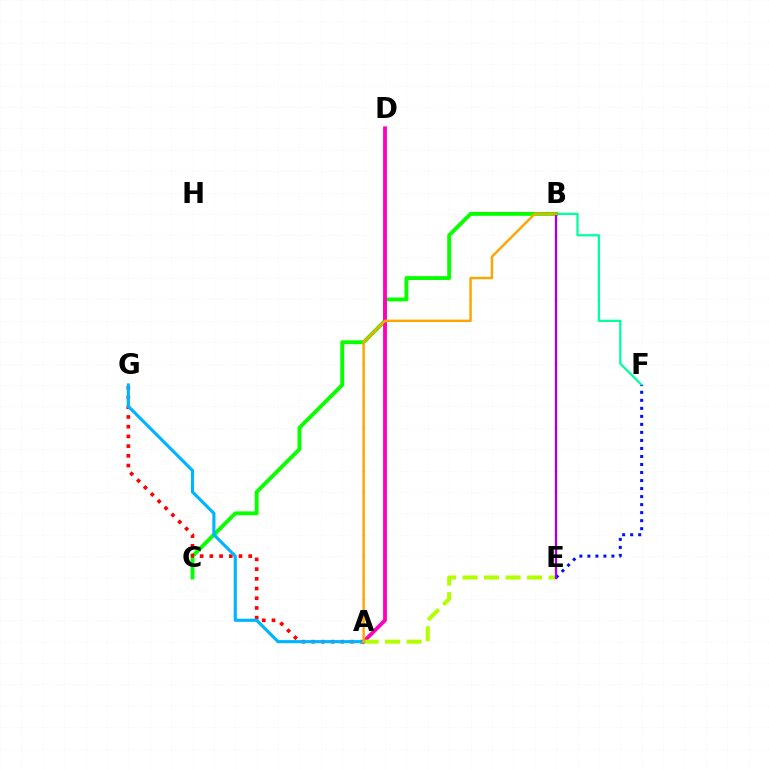{('B', 'F'): [{'color': '#00ff9d', 'line_style': 'solid', 'thickness': 1.62}], ('B', 'C'): [{'color': '#08ff00', 'line_style': 'solid', 'thickness': 2.79}], ('A', 'D'): [{'color': '#ff00bd', 'line_style': 'solid', 'thickness': 2.76}], ('A', 'G'): [{'color': '#ff0000', 'line_style': 'dotted', 'thickness': 2.64}, {'color': '#00b5ff', 'line_style': 'solid', 'thickness': 2.27}], ('A', 'E'): [{'color': '#b3ff00', 'line_style': 'dashed', 'thickness': 2.92}], ('E', 'F'): [{'color': '#0010ff', 'line_style': 'dotted', 'thickness': 2.18}], ('B', 'E'): [{'color': '#9b00ff', 'line_style': 'solid', 'thickness': 1.65}], ('A', 'B'): [{'color': '#ffa500', 'line_style': 'solid', 'thickness': 1.76}]}